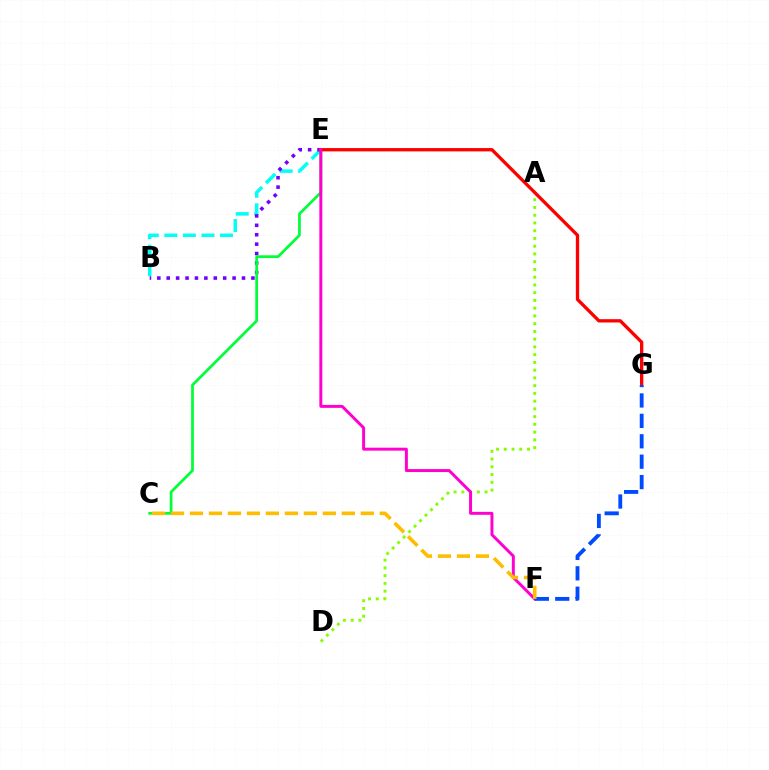{('B', 'E'): [{'color': '#00fff6', 'line_style': 'dashed', 'thickness': 2.52}, {'color': '#7200ff', 'line_style': 'dotted', 'thickness': 2.56}], ('A', 'D'): [{'color': '#84ff00', 'line_style': 'dotted', 'thickness': 2.1}], ('C', 'E'): [{'color': '#00ff39', 'line_style': 'solid', 'thickness': 1.97}], ('E', 'G'): [{'color': '#ff0000', 'line_style': 'solid', 'thickness': 2.39}], ('E', 'F'): [{'color': '#ff00cf', 'line_style': 'solid', 'thickness': 2.13}], ('F', 'G'): [{'color': '#004bff', 'line_style': 'dashed', 'thickness': 2.77}], ('C', 'F'): [{'color': '#ffbd00', 'line_style': 'dashed', 'thickness': 2.58}]}